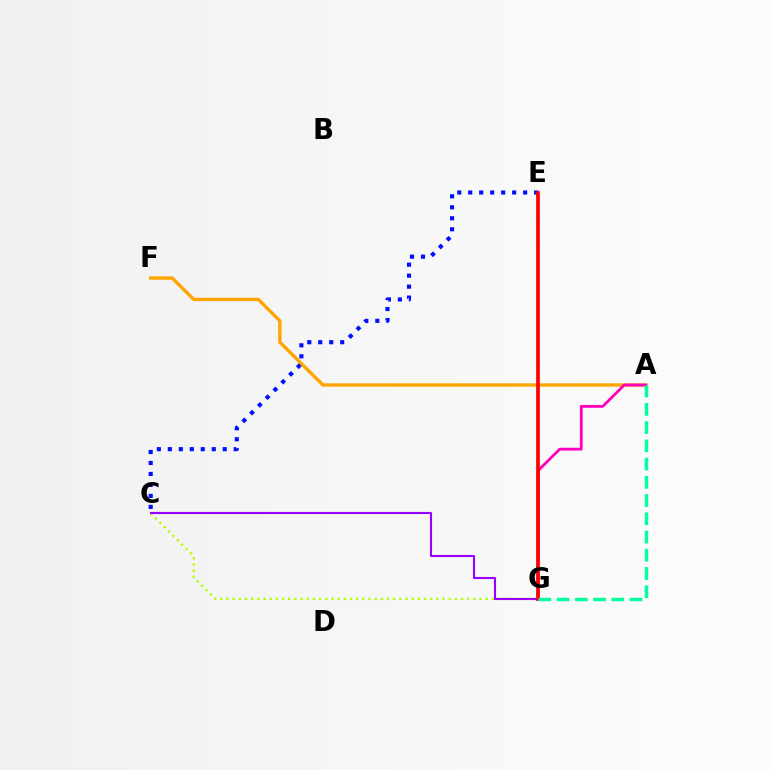{('C', 'G'): [{'color': '#b3ff00', 'line_style': 'dotted', 'thickness': 1.68}, {'color': '#9b00ff', 'line_style': 'solid', 'thickness': 1.52}], ('A', 'F'): [{'color': '#ffa500', 'line_style': 'solid', 'thickness': 2.42}], ('E', 'G'): [{'color': '#00b5ff', 'line_style': 'dashed', 'thickness': 1.61}, {'color': '#08ff00', 'line_style': 'dashed', 'thickness': 1.75}, {'color': '#ff0000', 'line_style': 'solid', 'thickness': 2.65}], ('C', 'E'): [{'color': '#0010ff', 'line_style': 'dotted', 'thickness': 2.98}], ('A', 'G'): [{'color': '#ff00bd', 'line_style': 'solid', 'thickness': 2.01}, {'color': '#00ff9d', 'line_style': 'dashed', 'thickness': 2.48}]}